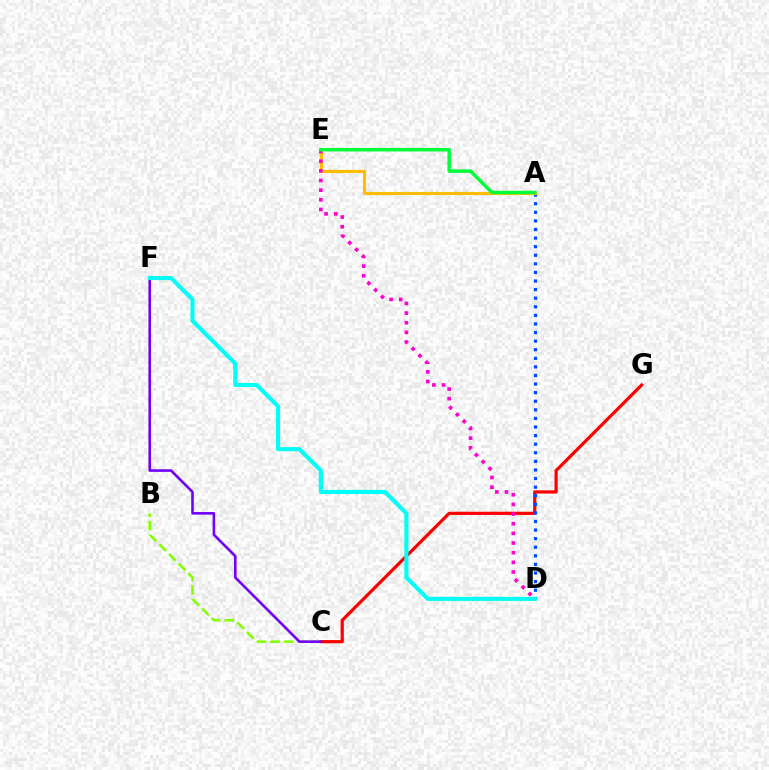{('C', 'G'): [{'color': '#ff0000', 'line_style': 'solid', 'thickness': 2.31}], ('B', 'C'): [{'color': '#84ff00', 'line_style': 'dashed', 'thickness': 1.85}], ('C', 'F'): [{'color': '#7200ff', 'line_style': 'solid', 'thickness': 1.87}], ('A', 'D'): [{'color': '#004bff', 'line_style': 'dotted', 'thickness': 2.33}], ('A', 'E'): [{'color': '#ffbd00', 'line_style': 'solid', 'thickness': 2.24}, {'color': '#00ff39', 'line_style': 'solid', 'thickness': 2.52}], ('D', 'E'): [{'color': '#ff00cf', 'line_style': 'dotted', 'thickness': 2.62}], ('D', 'F'): [{'color': '#00fff6', 'line_style': 'solid', 'thickness': 2.95}]}